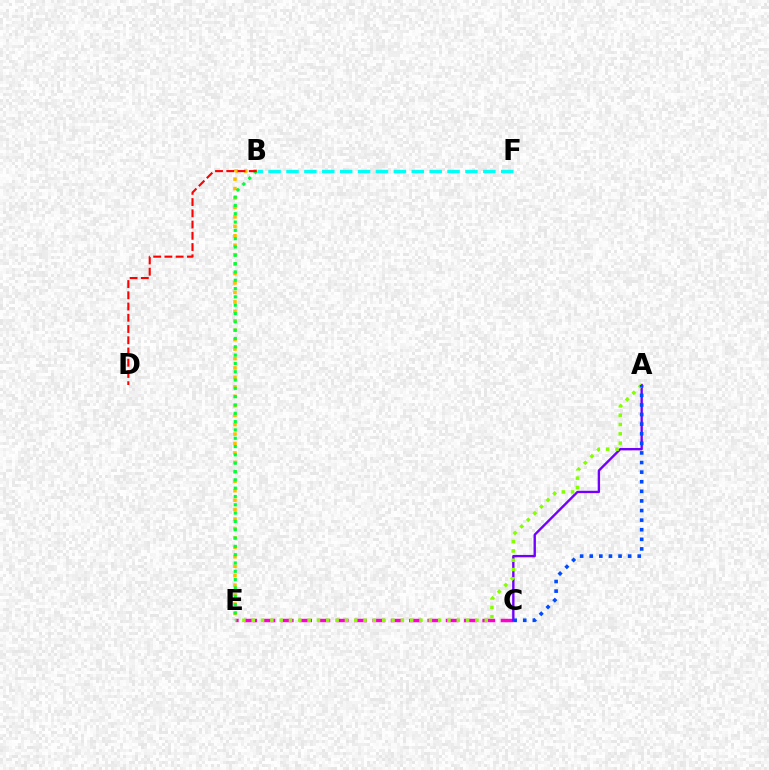{('C', 'E'): [{'color': '#ff00cf', 'line_style': 'dashed', 'thickness': 2.49}], ('B', 'E'): [{'color': '#ffbd00', 'line_style': 'dotted', 'thickness': 2.57}, {'color': '#00ff39', 'line_style': 'dotted', 'thickness': 2.26}], ('A', 'C'): [{'color': '#7200ff', 'line_style': 'solid', 'thickness': 1.71}, {'color': '#004bff', 'line_style': 'dotted', 'thickness': 2.61}], ('B', 'D'): [{'color': '#ff0000', 'line_style': 'dashed', 'thickness': 1.53}], ('A', 'E'): [{'color': '#84ff00', 'line_style': 'dotted', 'thickness': 2.53}], ('B', 'F'): [{'color': '#00fff6', 'line_style': 'dashed', 'thickness': 2.43}]}